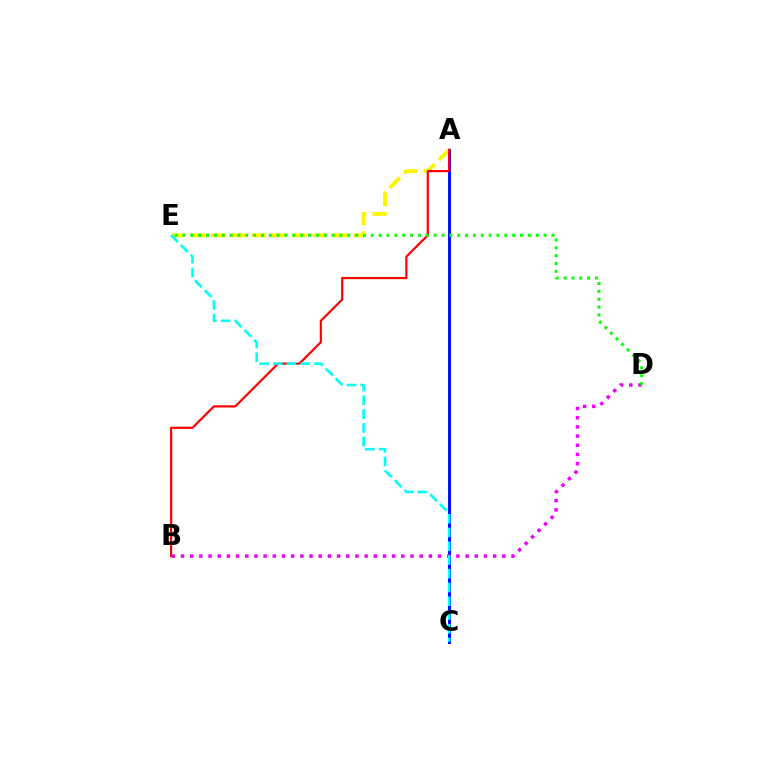{('A', 'C'): [{'color': '#0010ff', 'line_style': 'solid', 'thickness': 2.15}], ('A', 'E'): [{'color': '#fcf500', 'line_style': 'dashed', 'thickness': 2.76}], ('B', 'D'): [{'color': '#ee00ff', 'line_style': 'dotted', 'thickness': 2.49}], ('A', 'B'): [{'color': '#ff0000', 'line_style': 'solid', 'thickness': 1.58}], ('C', 'E'): [{'color': '#00fff6', 'line_style': 'dashed', 'thickness': 1.87}], ('D', 'E'): [{'color': '#08ff00', 'line_style': 'dotted', 'thickness': 2.13}]}